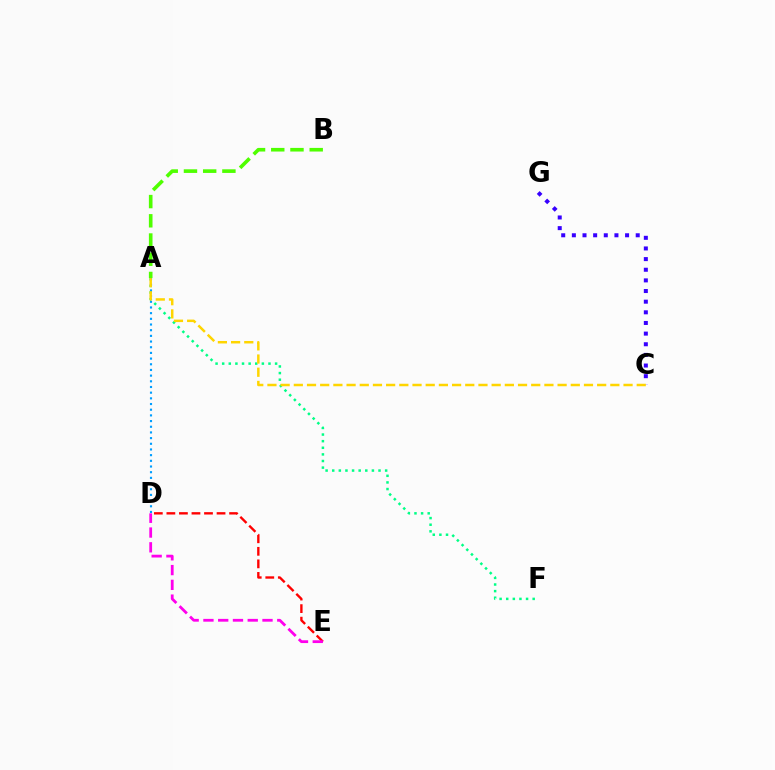{('C', 'G'): [{'color': '#3700ff', 'line_style': 'dotted', 'thickness': 2.89}], ('D', 'E'): [{'color': '#ff0000', 'line_style': 'dashed', 'thickness': 1.7}, {'color': '#ff00ed', 'line_style': 'dashed', 'thickness': 2.01}], ('A', 'F'): [{'color': '#00ff86', 'line_style': 'dotted', 'thickness': 1.8}], ('A', 'D'): [{'color': '#009eff', 'line_style': 'dotted', 'thickness': 1.54}], ('A', 'C'): [{'color': '#ffd500', 'line_style': 'dashed', 'thickness': 1.79}], ('A', 'B'): [{'color': '#4fff00', 'line_style': 'dashed', 'thickness': 2.61}]}